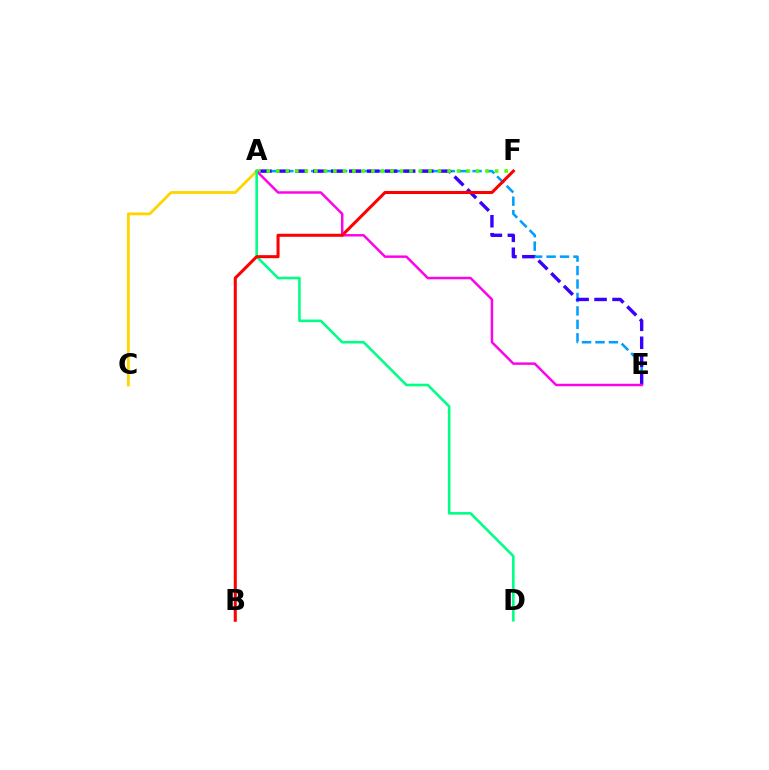{('A', 'E'): [{'color': '#009eff', 'line_style': 'dashed', 'thickness': 1.83}, {'color': '#3700ff', 'line_style': 'dashed', 'thickness': 2.44}, {'color': '#ff00ed', 'line_style': 'solid', 'thickness': 1.77}], ('A', 'F'): [{'color': '#4fff00', 'line_style': 'dotted', 'thickness': 2.58}], ('A', 'C'): [{'color': '#ffd500', 'line_style': 'solid', 'thickness': 2.03}], ('A', 'D'): [{'color': '#00ff86', 'line_style': 'solid', 'thickness': 1.86}], ('B', 'F'): [{'color': '#ff0000', 'line_style': 'solid', 'thickness': 2.19}]}